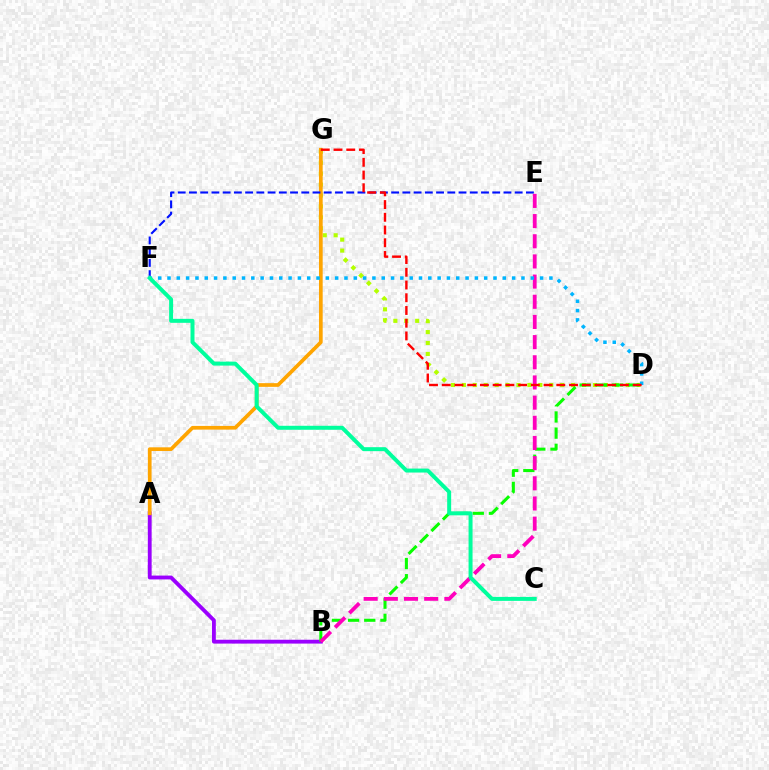{('D', 'G'): [{'color': '#b3ff00', 'line_style': 'dotted', 'thickness': 2.97}, {'color': '#ff0000', 'line_style': 'dashed', 'thickness': 1.73}], ('A', 'B'): [{'color': '#9b00ff', 'line_style': 'solid', 'thickness': 2.77}], ('B', 'D'): [{'color': '#08ff00', 'line_style': 'dashed', 'thickness': 2.2}], ('A', 'G'): [{'color': '#ffa500', 'line_style': 'solid', 'thickness': 2.66}], ('E', 'F'): [{'color': '#0010ff', 'line_style': 'dashed', 'thickness': 1.53}], ('B', 'E'): [{'color': '#ff00bd', 'line_style': 'dashed', 'thickness': 2.74}], ('D', 'F'): [{'color': '#00b5ff', 'line_style': 'dotted', 'thickness': 2.53}], ('C', 'F'): [{'color': '#00ff9d', 'line_style': 'solid', 'thickness': 2.86}]}